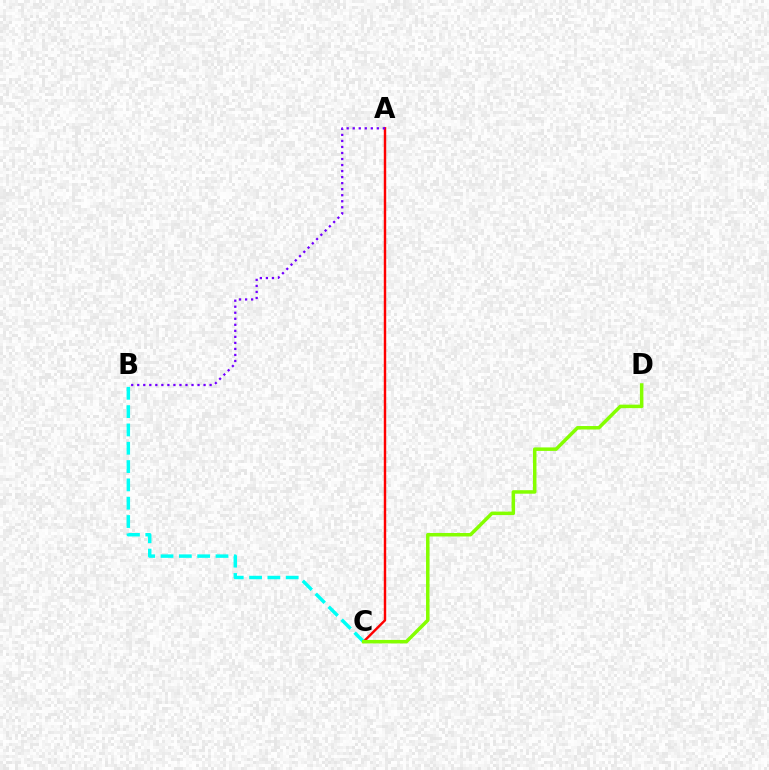{('A', 'C'): [{'color': '#ff0000', 'line_style': 'solid', 'thickness': 1.75}], ('A', 'B'): [{'color': '#7200ff', 'line_style': 'dotted', 'thickness': 1.64}], ('B', 'C'): [{'color': '#00fff6', 'line_style': 'dashed', 'thickness': 2.49}], ('C', 'D'): [{'color': '#84ff00', 'line_style': 'solid', 'thickness': 2.52}]}